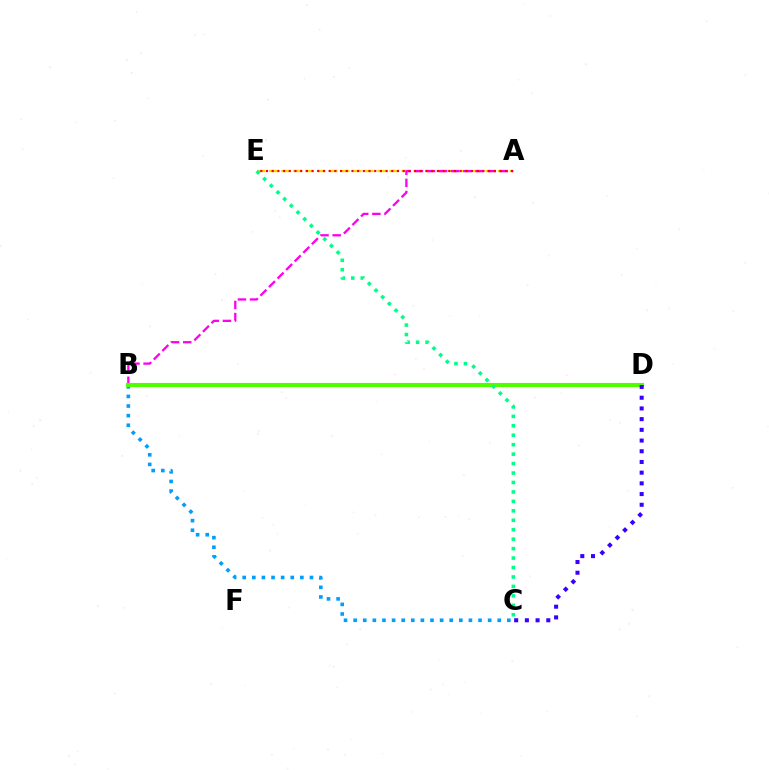{('B', 'C'): [{'color': '#009eff', 'line_style': 'dotted', 'thickness': 2.61}], ('A', 'E'): [{'color': '#ffd500', 'line_style': 'dashed', 'thickness': 1.63}, {'color': '#ff0000', 'line_style': 'dotted', 'thickness': 1.55}], ('A', 'B'): [{'color': '#ff00ed', 'line_style': 'dashed', 'thickness': 1.65}], ('B', 'D'): [{'color': '#4fff00', 'line_style': 'solid', 'thickness': 2.94}], ('C', 'E'): [{'color': '#00ff86', 'line_style': 'dotted', 'thickness': 2.57}], ('C', 'D'): [{'color': '#3700ff', 'line_style': 'dotted', 'thickness': 2.91}]}